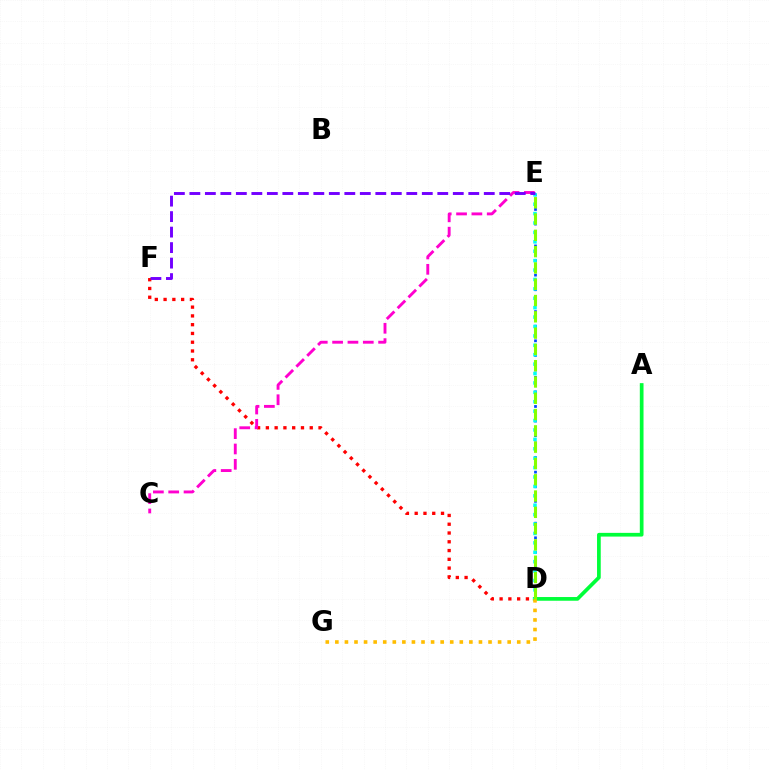{('D', 'E'): [{'color': '#004bff', 'line_style': 'dotted', 'thickness': 1.98}, {'color': '#00fff6', 'line_style': 'dotted', 'thickness': 2.56}, {'color': '#84ff00', 'line_style': 'dashed', 'thickness': 2.21}], ('D', 'F'): [{'color': '#ff0000', 'line_style': 'dotted', 'thickness': 2.38}], ('A', 'D'): [{'color': '#00ff39', 'line_style': 'solid', 'thickness': 2.67}], ('D', 'G'): [{'color': '#ffbd00', 'line_style': 'dotted', 'thickness': 2.6}], ('C', 'E'): [{'color': '#ff00cf', 'line_style': 'dashed', 'thickness': 2.08}], ('E', 'F'): [{'color': '#7200ff', 'line_style': 'dashed', 'thickness': 2.1}]}